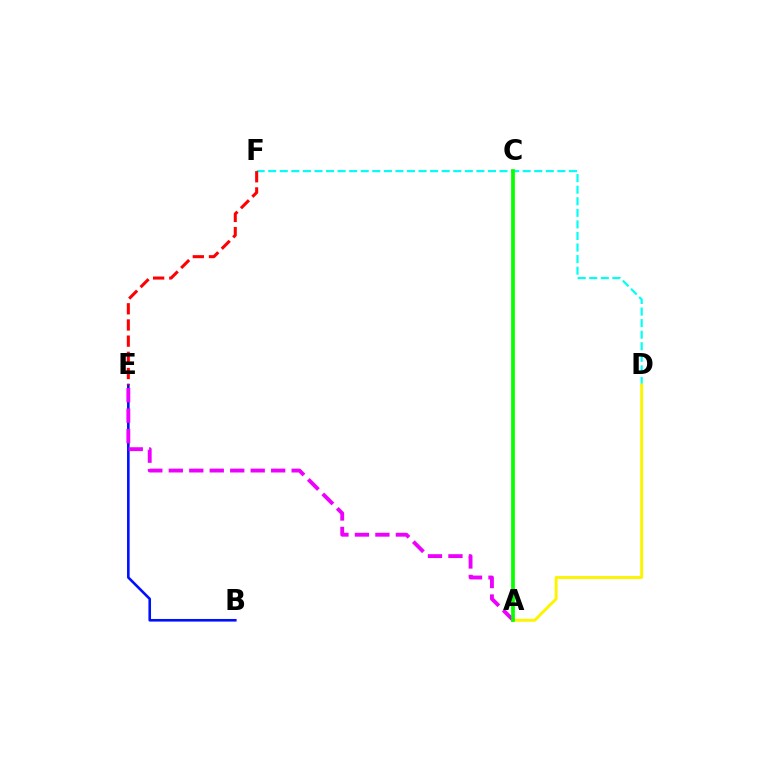{('B', 'E'): [{'color': '#0010ff', 'line_style': 'solid', 'thickness': 1.88}], ('D', 'F'): [{'color': '#00fff6', 'line_style': 'dashed', 'thickness': 1.57}], ('A', 'E'): [{'color': '#ee00ff', 'line_style': 'dashed', 'thickness': 2.78}], ('A', 'D'): [{'color': '#fcf500', 'line_style': 'solid', 'thickness': 2.11}], ('A', 'C'): [{'color': '#08ff00', 'line_style': 'solid', 'thickness': 2.7}], ('E', 'F'): [{'color': '#ff0000', 'line_style': 'dashed', 'thickness': 2.2}]}